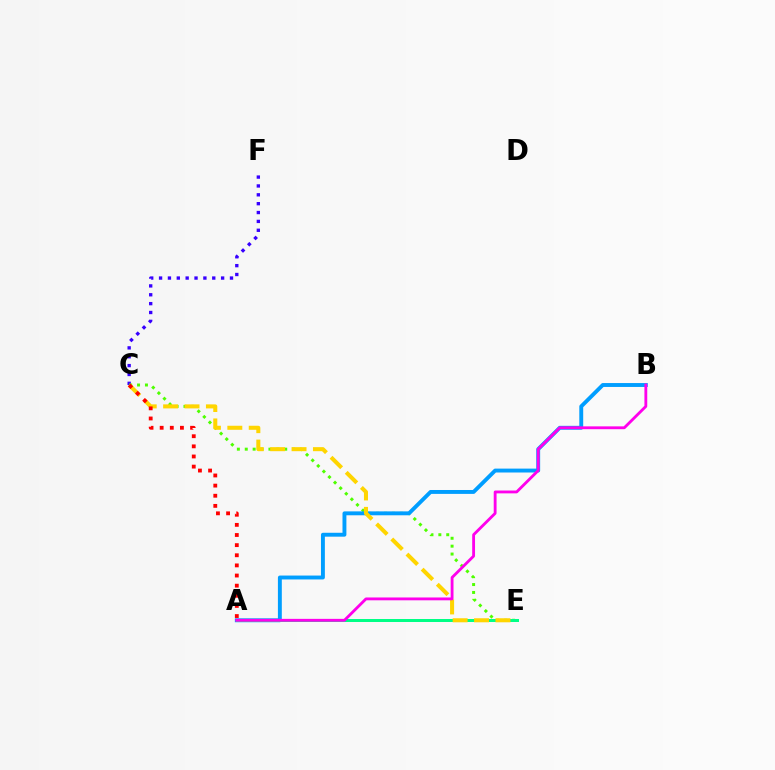{('C', 'F'): [{'color': '#3700ff', 'line_style': 'dotted', 'thickness': 2.41}], ('C', 'E'): [{'color': '#4fff00', 'line_style': 'dotted', 'thickness': 2.14}, {'color': '#ffd500', 'line_style': 'dashed', 'thickness': 2.91}], ('A', 'B'): [{'color': '#009eff', 'line_style': 'solid', 'thickness': 2.81}, {'color': '#ff00ed', 'line_style': 'solid', 'thickness': 2.04}], ('A', 'E'): [{'color': '#00ff86', 'line_style': 'solid', 'thickness': 2.16}], ('A', 'C'): [{'color': '#ff0000', 'line_style': 'dotted', 'thickness': 2.75}]}